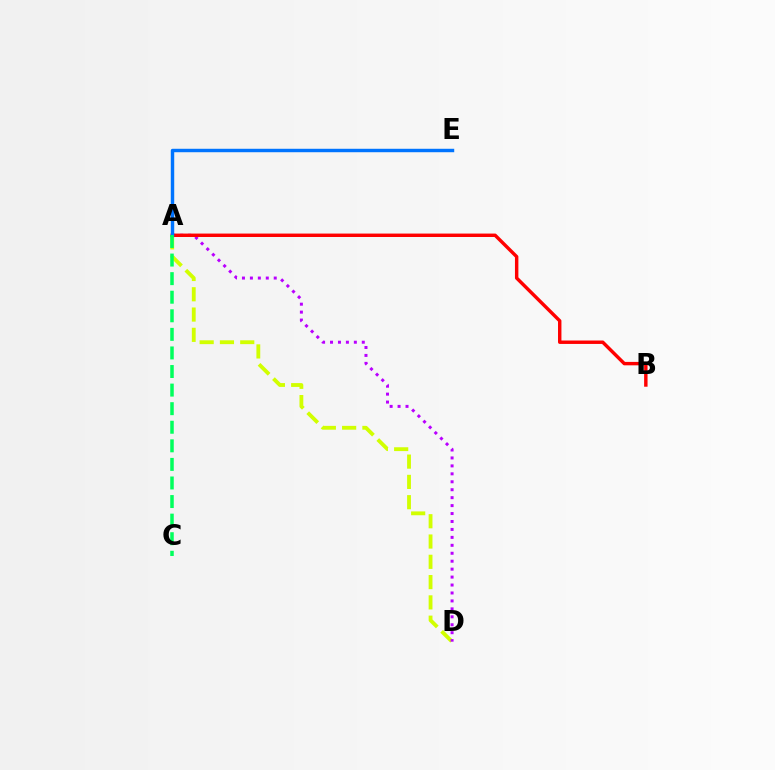{('A', 'D'): [{'color': '#d1ff00', 'line_style': 'dashed', 'thickness': 2.76}, {'color': '#b900ff', 'line_style': 'dotted', 'thickness': 2.16}], ('A', 'B'): [{'color': '#ff0000', 'line_style': 'solid', 'thickness': 2.47}], ('A', 'E'): [{'color': '#0074ff', 'line_style': 'solid', 'thickness': 2.48}], ('A', 'C'): [{'color': '#00ff5c', 'line_style': 'dashed', 'thickness': 2.52}]}